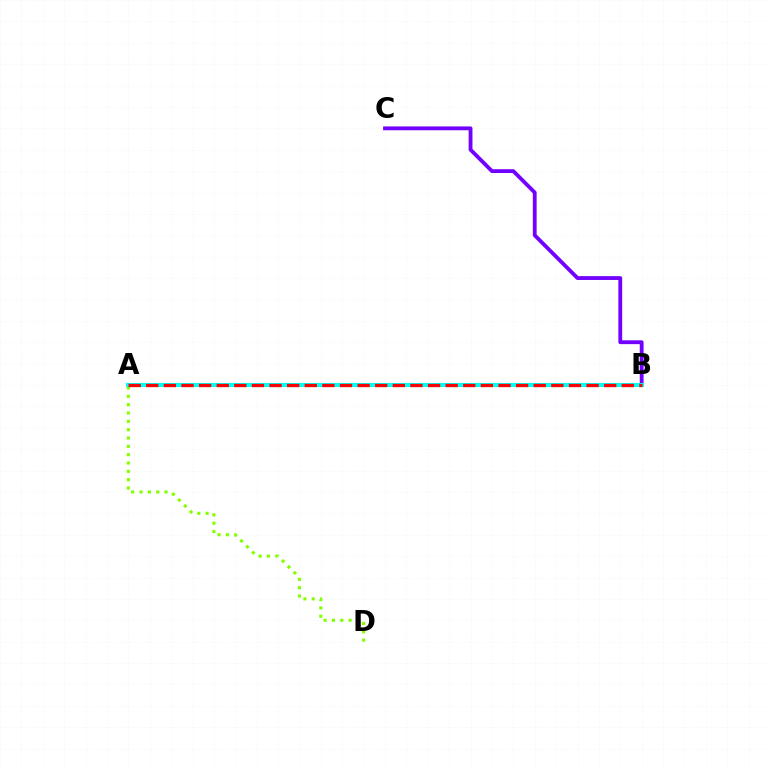{('A', 'D'): [{'color': '#84ff00', 'line_style': 'dotted', 'thickness': 2.26}], ('B', 'C'): [{'color': '#7200ff', 'line_style': 'solid', 'thickness': 2.75}], ('A', 'B'): [{'color': '#00fff6', 'line_style': 'solid', 'thickness': 2.95}, {'color': '#ff0000', 'line_style': 'dashed', 'thickness': 2.39}]}